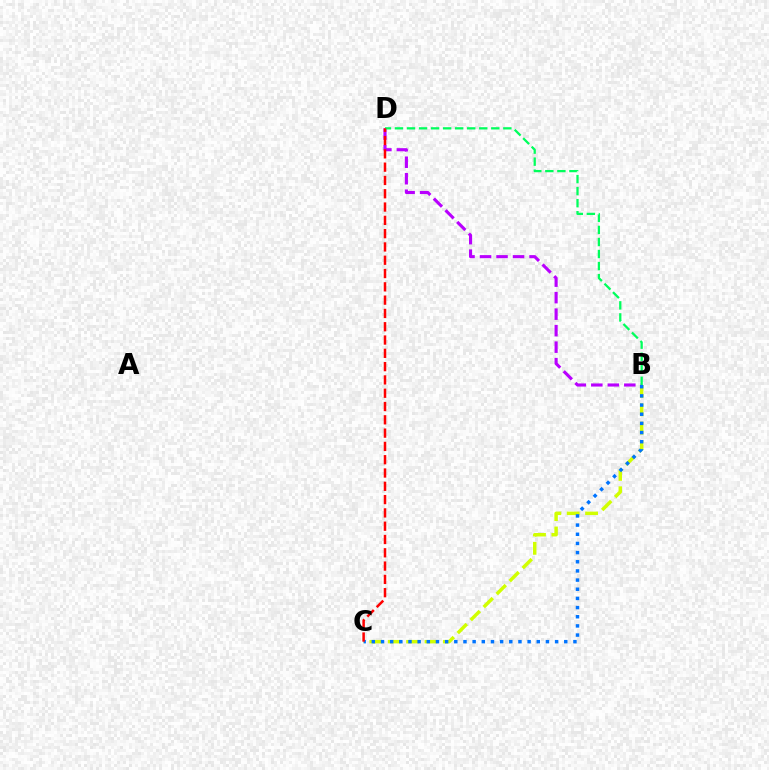{('B', 'D'): [{'color': '#b900ff', 'line_style': 'dashed', 'thickness': 2.24}, {'color': '#00ff5c', 'line_style': 'dashed', 'thickness': 1.64}], ('B', 'C'): [{'color': '#d1ff00', 'line_style': 'dashed', 'thickness': 2.5}, {'color': '#0074ff', 'line_style': 'dotted', 'thickness': 2.49}], ('C', 'D'): [{'color': '#ff0000', 'line_style': 'dashed', 'thickness': 1.81}]}